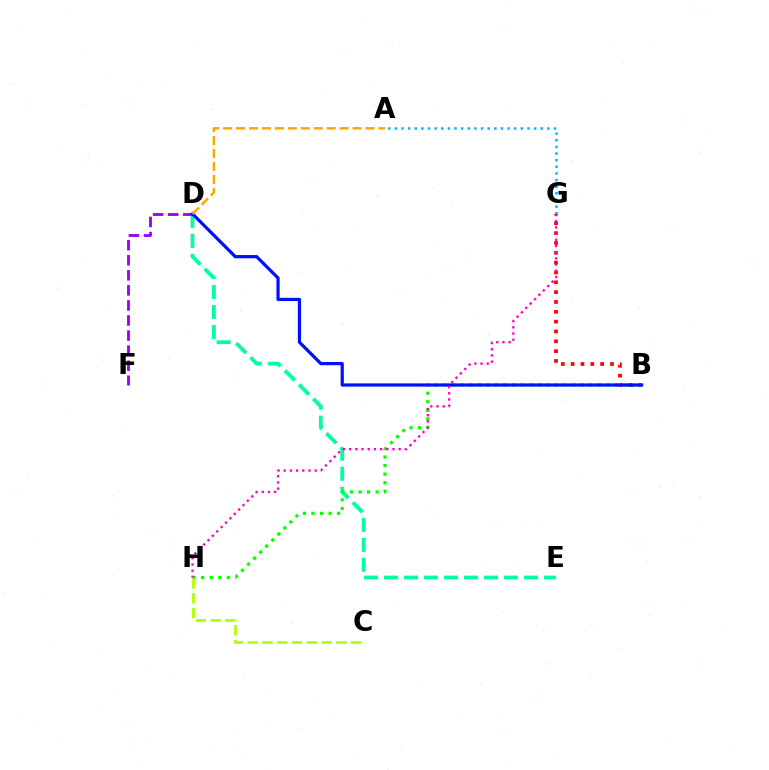{('A', 'G'): [{'color': '#00b5ff', 'line_style': 'dotted', 'thickness': 1.8}], ('D', 'E'): [{'color': '#00ff9d', 'line_style': 'dashed', 'thickness': 2.72}], ('D', 'F'): [{'color': '#9b00ff', 'line_style': 'dashed', 'thickness': 2.05}], ('B', 'G'): [{'color': '#ff0000', 'line_style': 'dotted', 'thickness': 2.67}], ('B', 'H'): [{'color': '#08ff00', 'line_style': 'dotted', 'thickness': 2.32}], ('B', 'D'): [{'color': '#0010ff', 'line_style': 'solid', 'thickness': 2.31}], ('A', 'D'): [{'color': '#ffa500', 'line_style': 'dashed', 'thickness': 1.76}], ('G', 'H'): [{'color': '#ff00bd', 'line_style': 'dotted', 'thickness': 1.68}], ('C', 'H'): [{'color': '#b3ff00', 'line_style': 'dashed', 'thickness': 2.01}]}